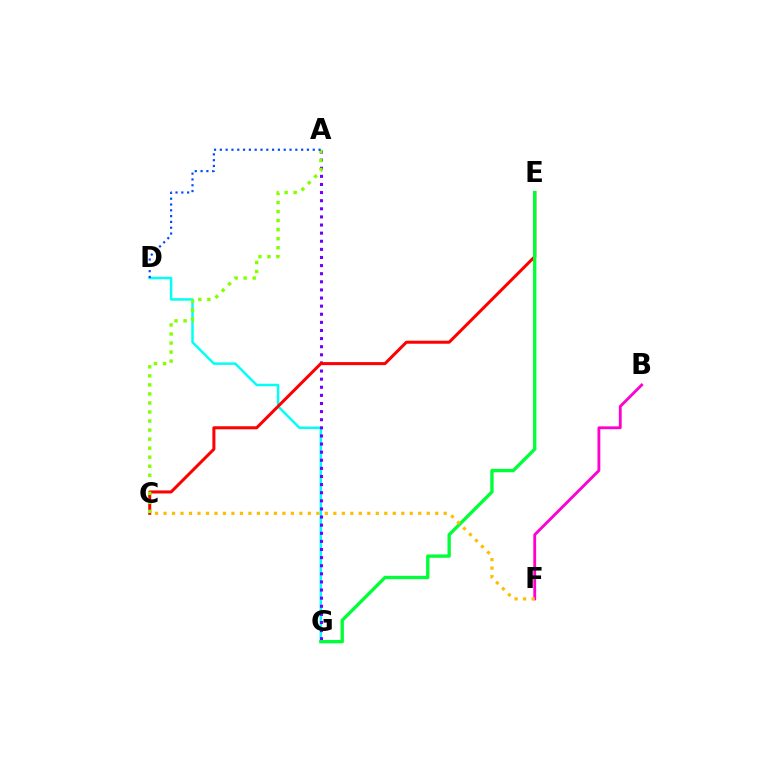{('D', 'G'): [{'color': '#00fff6', 'line_style': 'solid', 'thickness': 1.79}], ('A', 'G'): [{'color': '#7200ff', 'line_style': 'dotted', 'thickness': 2.2}], ('C', 'E'): [{'color': '#ff0000', 'line_style': 'solid', 'thickness': 2.18}], ('A', 'C'): [{'color': '#84ff00', 'line_style': 'dotted', 'thickness': 2.46}], ('B', 'F'): [{'color': '#ff00cf', 'line_style': 'solid', 'thickness': 2.04}], ('E', 'G'): [{'color': '#00ff39', 'line_style': 'solid', 'thickness': 2.41}], ('A', 'D'): [{'color': '#004bff', 'line_style': 'dotted', 'thickness': 1.58}], ('C', 'F'): [{'color': '#ffbd00', 'line_style': 'dotted', 'thickness': 2.31}]}